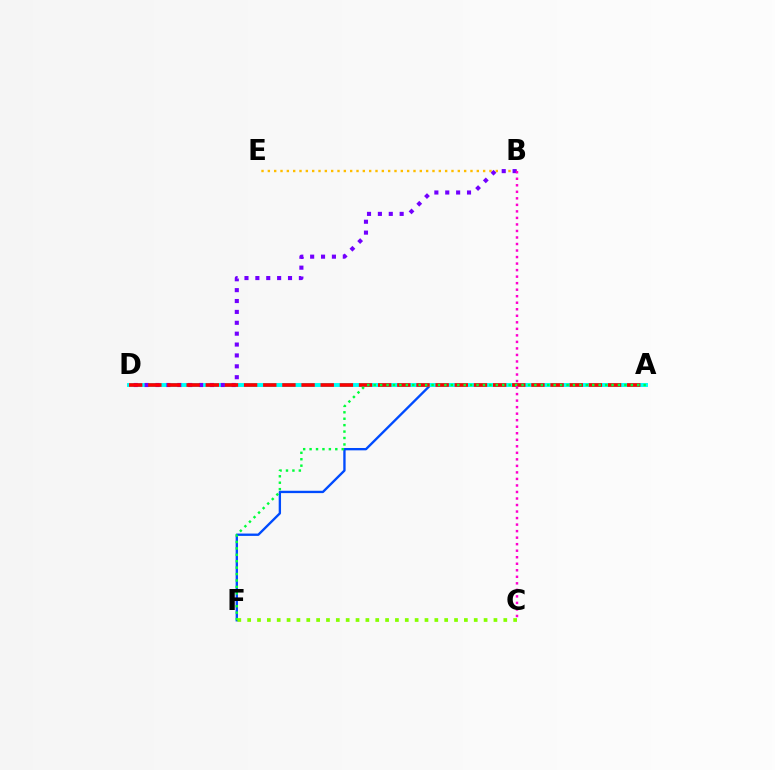{('A', 'F'): [{'color': '#004bff', 'line_style': 'solid', 'thickness': 1.69}, {'color': '#00ff39', 'line_style': 'dotted', 'thickness': 1.75}], ('A', 'D'): [{'color': '#00fff6', 'line_style': 'solid', 'thickness': 2.83}, {'color': '#ff0000', 'line_style': 'dashed', 'thickness': 2.6}], ('B', 'E'): [{'color': '#ffbd00', 'line_style': 'dotted', 'thickness': 1.72}], ('B', 'D'): [{'color': '#7200ff', 'line_style': 'dotted', 'thickness': 2.96}], ('C', 'F'): [{'color': '#84ff00', 'line_style': 'dotted', 'thickness': 2.68}], ('B', 'C'): [{'color': '#ff00cf', 'line_style': 'dotted', 'thickness': 1.77}]}